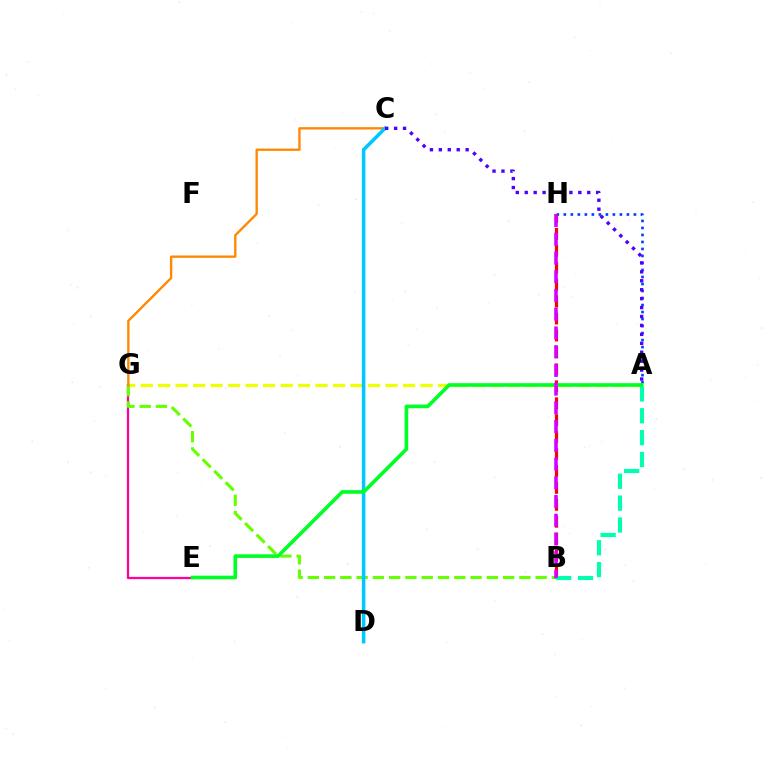{('A', 'G'): [{'color': '#eeff00', 'line_style': 'dashed', 'thickness': 2.38}], ('E', 'G'): [{'color': '#ff00a0', 'line_style': 'solid', 'thickness': 1.62}], ('B', 'G'): [{'color': '#66ff00', 'line_style': 'dashed', 'thickness': 2.21}], ('B', 'H'): [{'color': '#ff0000', 'line_style': 'dashed', 'thickness': 2.3}, {'color': '#d600ff', 'line_style': 'dashed', 'thickness': 2.54}], ('A', 'H'): [{'color': '#003fff', 'line_style': 'dotted', 'thickness': 1.9}], ('C', 'G'): [{'color': '#ff8800', 'line_style': 'solid', 'thickness': 1.69}], ('C', 'D'): [{'color': '#00c7ff', 'line_style': 'solid', 'thickness': 2.55}], ('A', 'B'): [{'color': '#00ffaf', 'line_style': 'dashed', 'thickness': 2.97}], ('A', 'E'): [{'color': '#00ff27', 'line_style': 'solid', 'thickness': 2.62}], ('A', 'C'): [{'color': '#4f00ff', 'line_style': 'dotted', 'thickness': 2.43}]}